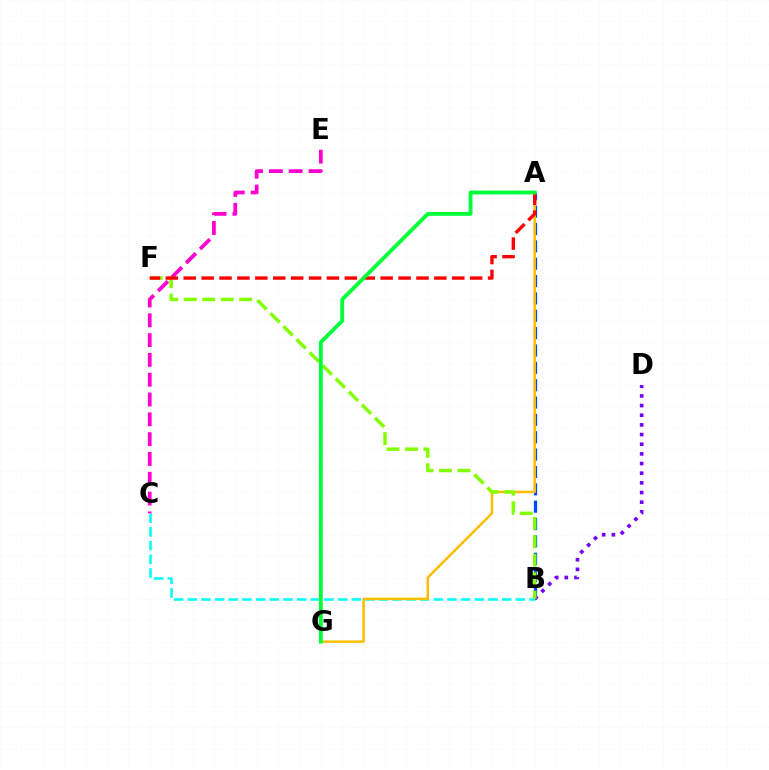{('A', 'B'): [{'color': '#004bff', 'line_style': 'dashed', 'thickness': 2.36}], ('B', 'C'): [{'color': '#00fff6', 'line_style': 'dashed', 'thickness': 1.86}], ('A', 'G'): [{'color': '#ffbd00', 'line_style': 'solid', 'thickness': 1.78}, {'color': '#00ff39', 'line_style': 'solid', 'thickness': 2.75}], ('B', 'D'): [{'color': '#7200ff', 'line_style': 'dotted', 'thickness': 2.62}], ('C', 'E'): [{'color': '#ff00cf', 'line_style': 'dashed', 'thickness': 2.69}], ('B', 'F'): [{'color': '#84ff00', 'line_style': 'dashed', 'thickness': 2.51}], ('A', 'F'): [{'color': '#ff0000', 'line_style': 'dashed', 'thickness': 2.43}]}